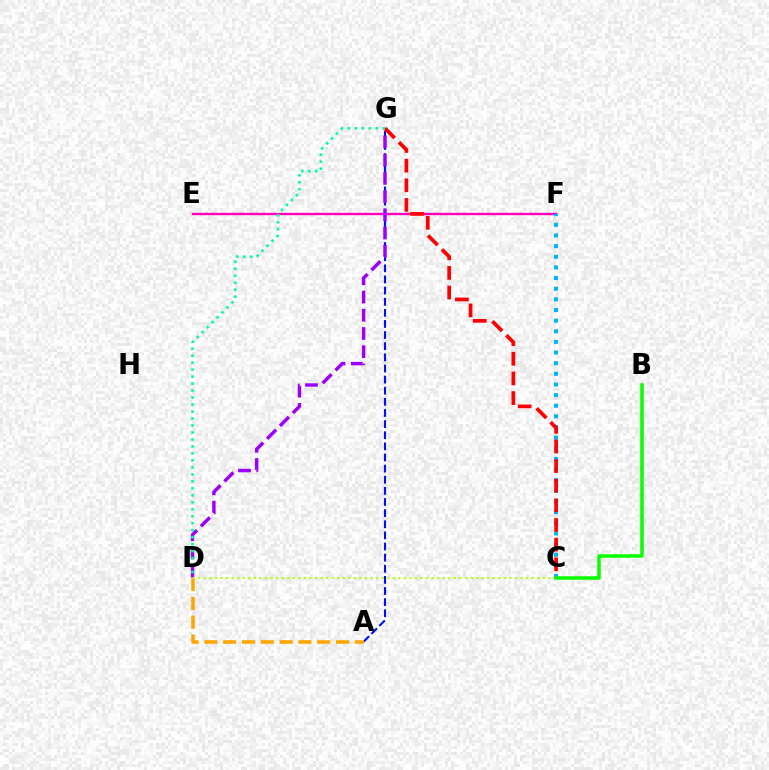{('E', 'F'): [{'color': '#ff00bd', 'line_style': 'solid', 'thickness': 1.71}], ('A', 'G'): [{'color': '#0010ff', 'line_style': 'dashed', 'thickness': 1.51}], ('A', 'D'): [{'color': '#ffa500', 'line_style': 'dashed', 'thickness': 2.56}], ('D', 'G'): [{'color': '#9b00ff', 'line_style': 'dashed', 'thickness': 2.47}, {'color': '#00ff9d', 'line_style': 'dotted', 'thickness': 1.9}], ('C', 'D'): [{'color': '#b3ff00', 'line_style': 'dotted', 'thickness': 1.51}], ('C', 'F'): [{'color': '#00b5ff', 'line_style': 'dotted', 'thickness': 2.89}], ('C', 'G'): [{'color': '#ff0000', 'line_style': 'dashed', 'thickness': 2.67}], ('B', 'C'): [{'color': '#08ff00', 'line_style': 'solid', 'thickness': 2.53}]}